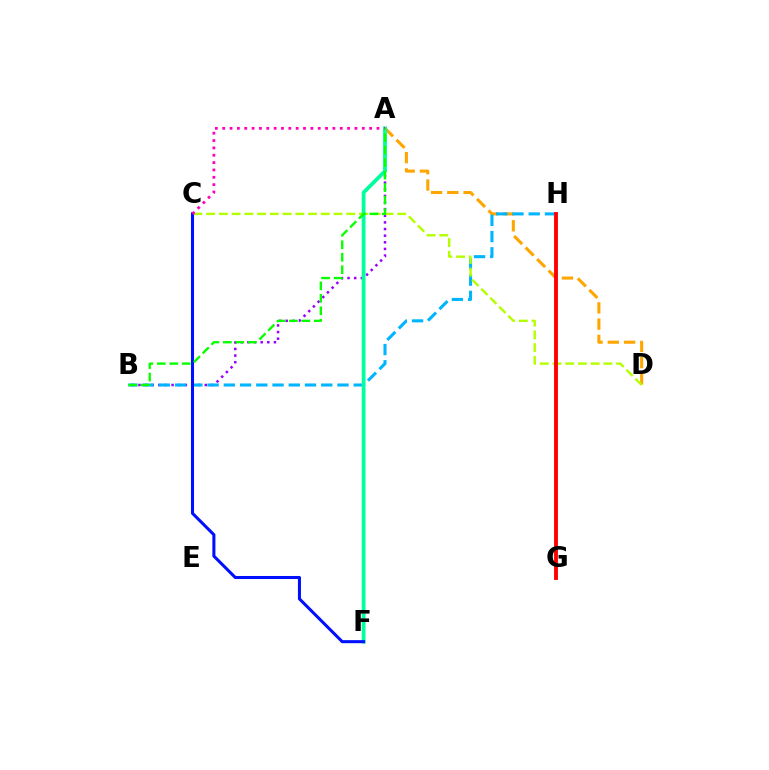{('A', 'D'): [{'color': '#ffa500', 'line_style': 'dashed', 'thickness': 2.21}], ('A', 'B'): [{'color': '#9b00ff', 'line_style': 'dotted', 'thickness': 1.8}, {'color': '#08ff00', 'line_style': 'dashed', 'thickness': 1.7}], ('B', 'H'): [{'color': '#00b5ff', 'line_style': 'dashed', 'thickness': 2.21}], ('C', 'D'): [{'color': '#b3ff00', 'line_style': 'dashed', 'thickness': 1.73}], ('A', 'F'): [{'color': '#00ff9d', 'line_style': 'solid', 'thickness': 2.72}], ('C', 'F'): [{'color': '#0010ff', 'line_style': 'solid', 'thickness': 2.19}], ('G', 'H'): [{'color': '#ff0000', 'line_style': 'solid', 'thickness': 2.79}], ('A', 'C'): [{'color': '#ff00bd', 'line_style': 'dotted', 'thickness': 2.0}]}